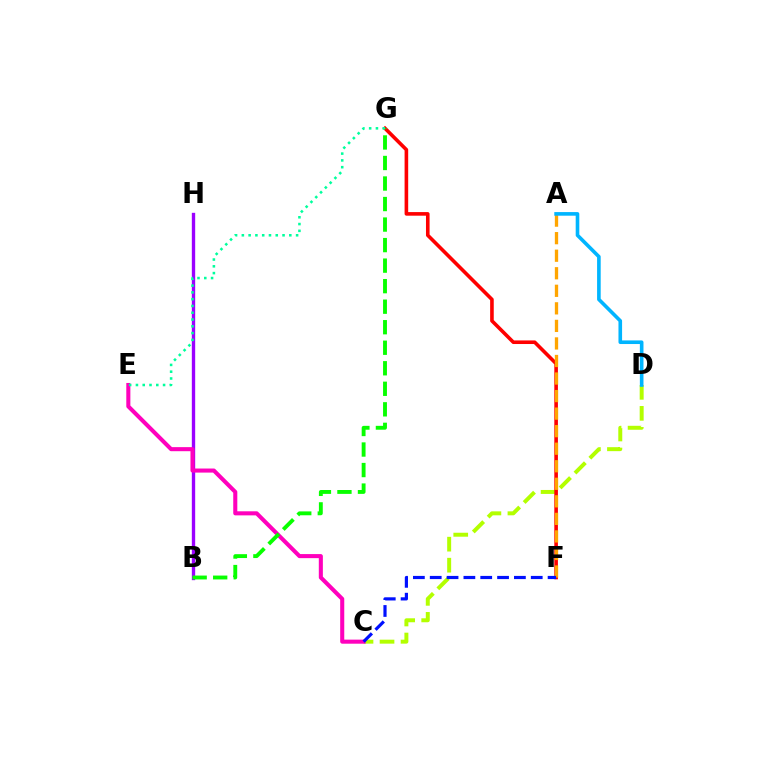{('C', 'D'): [{'color': '#b3ff00', 'line_style': 'dashed', 'thickness': 2.85}], ('F', 'G'): [{'color': '#ff0000', 'line_style': 'solid', 'thickness': 2.6}], ('B', 'H'): [{'color': '#9b00ff', 'line_style': 'solid', 'thickness': 2.41}], ('C', 'E'): [{'color': '#ff00bd', 'line_style': 'solid', 'thickness': 2.93}], ('B', 'G'): [{'color': '#08ff00', 'line_style': 'dashed', 'thickness': 2.79}], ('A', 'F'): [{'color': '#ffa500', 'line_style': 'dashed', 'thickness': 2.38}], ('E', 'G'): [{'color': '#00ff9d', 'line_style': 'dotted', 'thickness': 1.84}], ('A', 'D'): [{'color': '#00b5ff', 'line_style': 'solid', 'thickness': 2.6}], ('C', 'F'): [{'color': '#0010ff', 'line_style': 'dashed', 'thickness': 2.29}]}